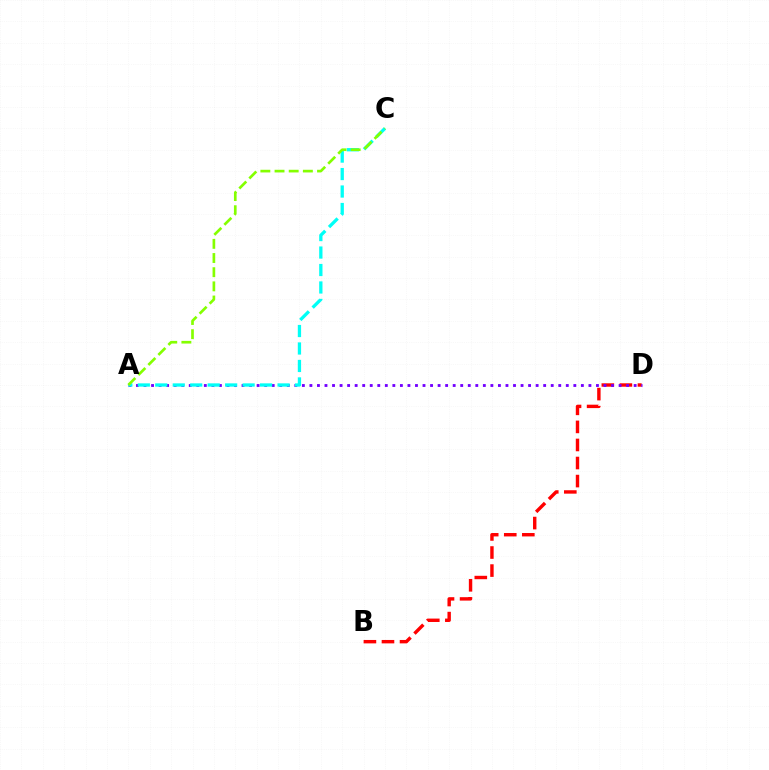{('B', 'D'): [{'color': '#ff0000', 'line_style': 'dashed', 'thickness': 2.45}], ('A', 'D'): [{'color': '#7200ff', 'line_style': 'dotted', 'thickness': 2.05}], ('A', 'C'): [{'color': '#00fff6', 'line_style': 'dashed', 'thickness': 2.37}, {'color': '#84ff00', 'line_style': 'dashed', 'thickness': 1.92}]}